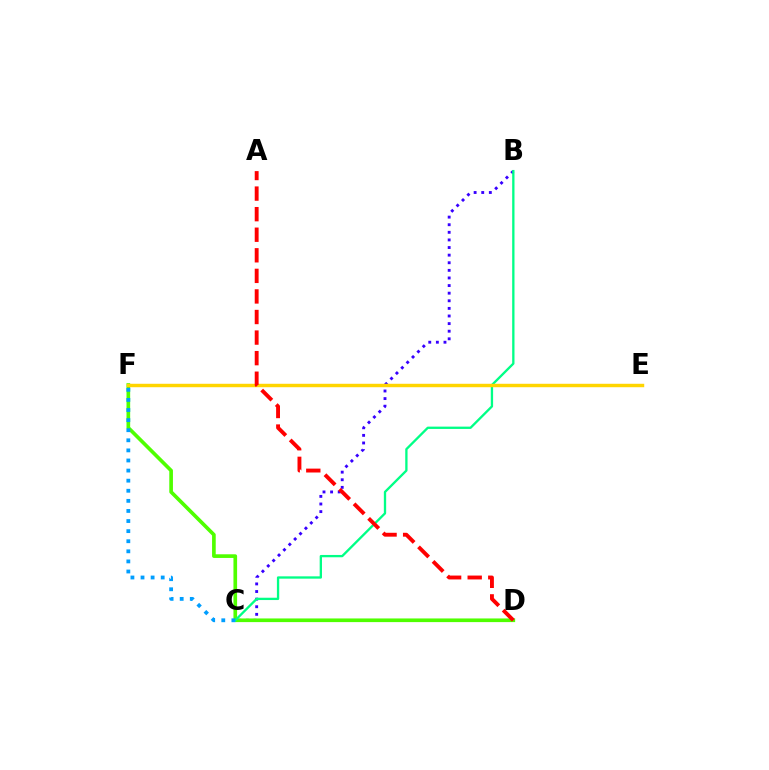{('B', 'C'): [{'color': '#3700ff', 'line_style': 'dotted', 'thickness': 2.07}, {'color': '#00ff86', 'line_style': 'solid', 'thickness': 1.67}], ('E', 'F'): [{'color': '#ff00ed', 'line_style': 'solid', 'thickness': 1.85}, {'color': '#ffd500', 'line_style': 'solid', 'thickness': 2.47}], ('D', 'F'): [{'color': '#4fff00', 'line_style': 'solid', 'thickness': 2.63}], ('A', 'D'): [{'color': '#ff0000', 'line_style': 'dashed', 'thickness': 2.79}], ('C', 'F'): [{'color': '#009eff', 'line_style': 'dotted', 'thickness': 2.74}]}